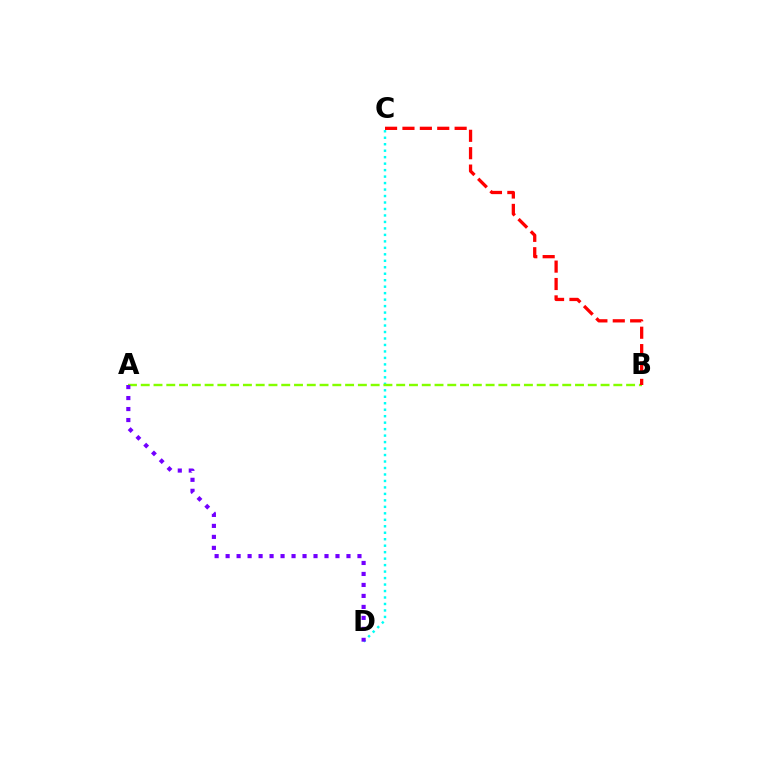{('C', 'D'): [{'color': '#00fff6', 'line_style': 'dotted', 'thickness': 1.76}], ('A', 'B'): [{'color': '#84ff00', 'line_style': 'dashed', 'thickness': 1.74}], ('B', 'C'): [{'color': '#ff0000', 'line_style': 'dashed', 'thickness': 2.36}], ('A', 'D'): [{'color': '#7200ff', 'line_style': 'dotted', 'thickness': 2.99}]}